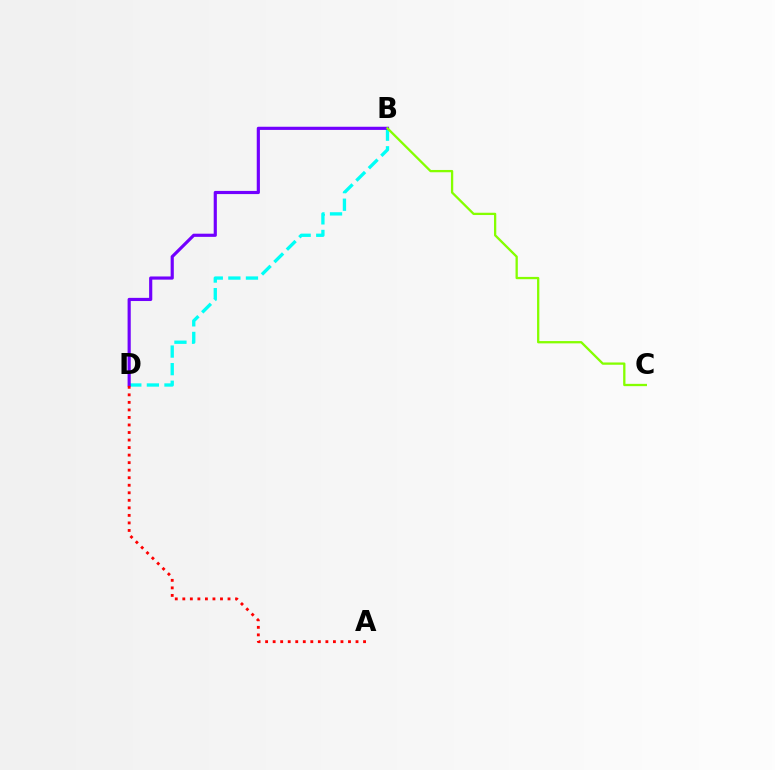{('B', 'D'): [{'color': '#00fff6', 'line_style': 'dashed', 'thickness': 2.39}, {'color': '#7200ff', 'line_style': 'solid', 'thickness': 2.28}], ('B', 'C'): [{'color': '#84ff00', 'line_style': 'solid', 'thickness': 1.65}], ('A', 'D'): [{'color': '#ff0000', 'line_style': 'dotted', 'thickness': 2.05}]}